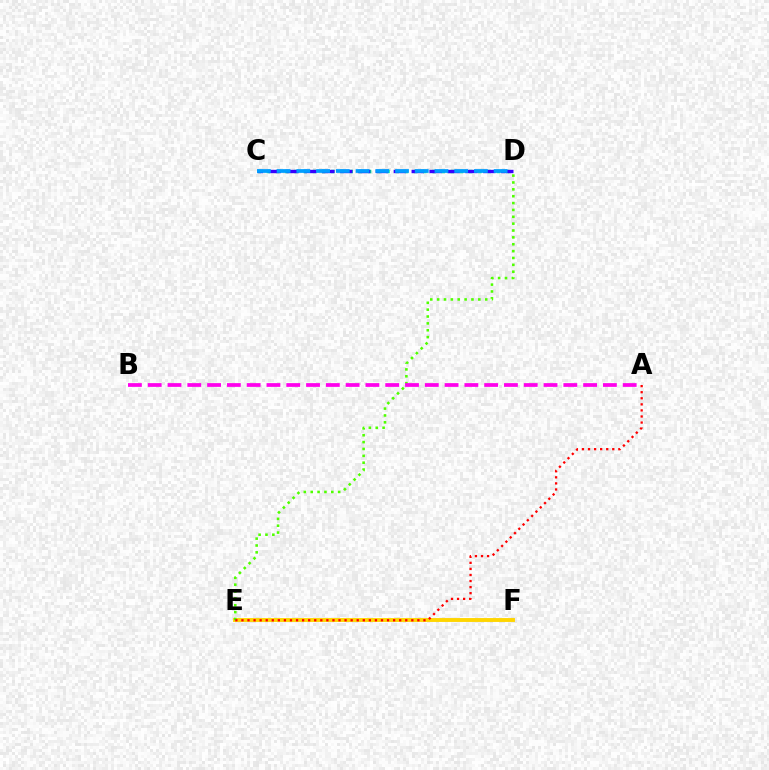{('E', 'F'): [{'color': '#ffd500', 'line_style': 'solid', 'thickness': 2.8}], ('D', 'E'): [{'color': '#4fff00', 'line_style': 'dotted', 'thickness': 1.86}], ('C', 'D'): [{'color': '#00ff86', 'line_style': 'dotted', 'thickness': 2.5}, {'color': '#3700ff', 'line_style': 'dashed', 'thickness': 2.43}, {'color': '#009eff', 'line_style': 'dashed', 'thickness': 2.68}], ('A', 'E'): [{'color': '#ff0000', 'line_style': 'dotted', 'thickness': 1.65}], ('A', 'B'): [{'color': '#ff00ed', 'line_style': 'dashed', 'thickness': 2.69}]}